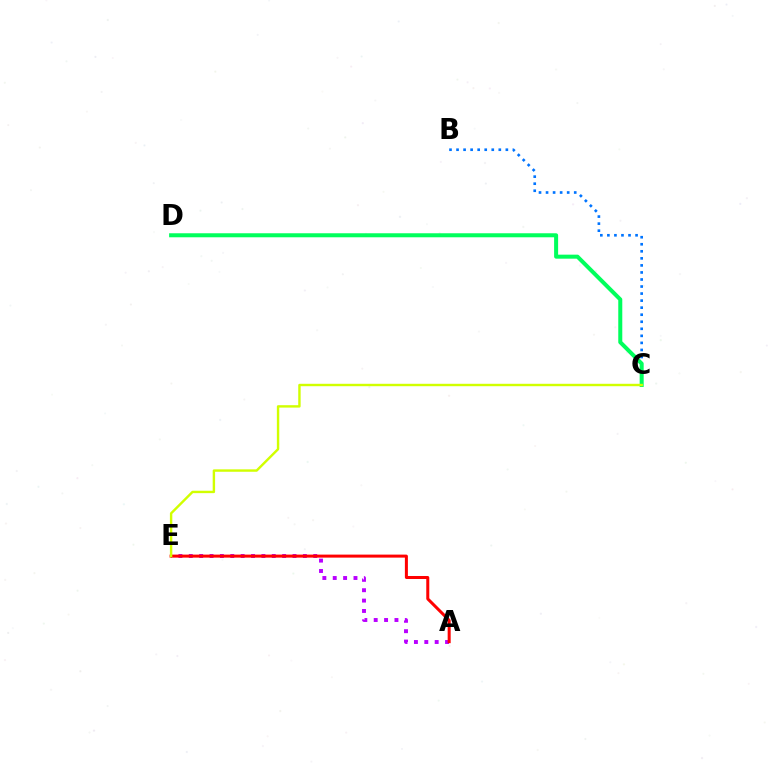{('B', 'C'): [{'color': '#0074ff', 'line_style': 'dotted', 'thickness': 1.91}], ('C', 'D'): [{'color': '#00ff5c', 'line_style': 'solid', 'thickness': 2.89}], ('A', 'E'): [{'color': '#b900ff', 'line_style': 'dotted', 'thickness': 2.82}, {'color': '#ff0000', 'line_style': 'solid', 'thickness': 2.17}], ('C', 'E'): [{'color': '#d1ff00', 'line_style': 'solid', 'thickness': 1.74}]}